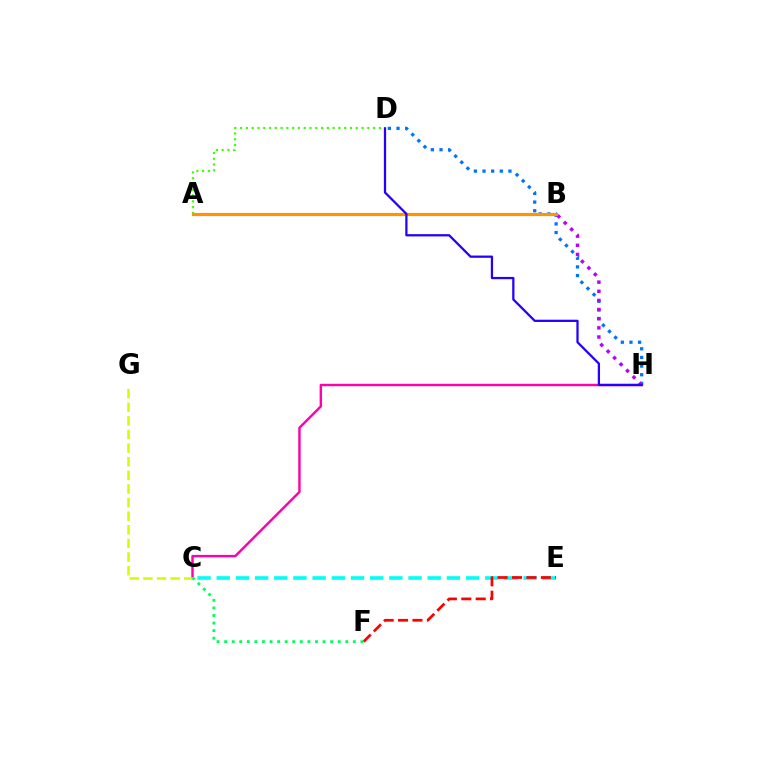{('C', 'E'): [{'color': '#00fff6', 'line_style': 'dashed', 'thickness': 2.61}], ('C', 'H'): [{'color': '#ff00ac', 'line_style': 'solid', 'thickness': 1.75}], ('A', 'D'): [{'color': '#3dff00', 'line_style': 'dotted', 'thickness': 1.57}], ('E', 'F'): [{'color': '#ff0000', 'line_style': 'dashed', 'thickness': 1.96}], ('D', 'H'): [{'color': '#0074ff', 'line_style': 'dotted', 'thickness': 2.35}, {'color': '#2500ff', 'line_style': 'solid', 'thickness': 1.62}], ('B', 'H'): [{'color': '#b900ff', 'line_style': 'dotted', 'thickness': 2.48}], ('C', 'G'): [{'color': '#d1ff00', 'line_style': 'dashed', 'thickness': 1.85}], ('A', 'B'): [{'color': '#ff9400', 'line_style': 'solid', 'thickness': 2.29}], ('C', 'F'): [{'color': '#00ff5c', 'line_style': 'dotted', 'thickness': 2.06}]}